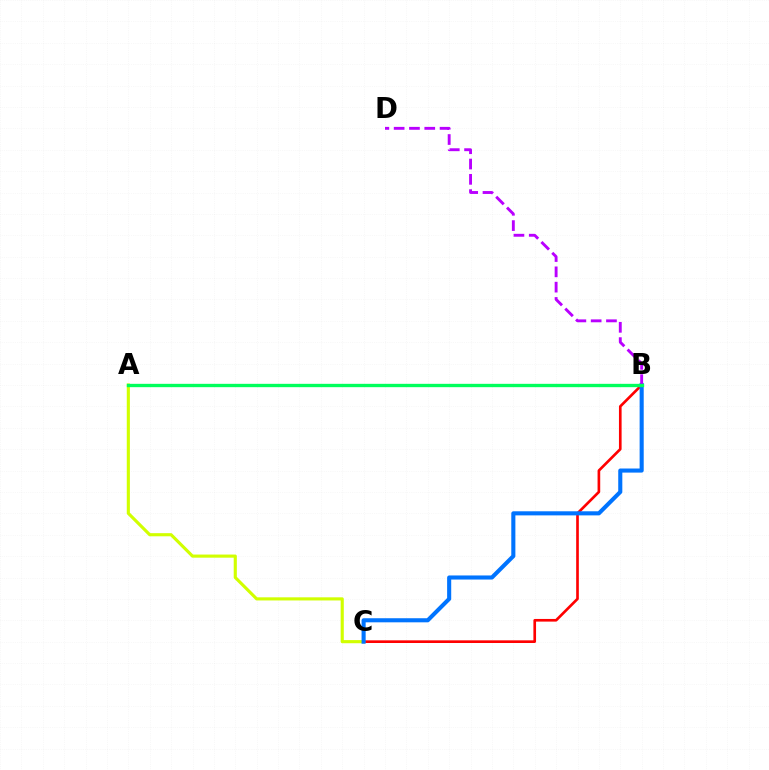{('B', 'C'): [{'color': '#ff0000', 'line_style': 'solid', 'thickness': 1.91}, {'color': '#0074ff', 'line_style': 'solid', 'thickness': 2.94}], ('A', 'C'): [{'color': '#d1ff00', 'line_style': 'solid', 'thickness': 2.25}], ('B', 'D'): [{'color': '#b900ff', 'line_style': 'dashed', 'thickness': 2.08}], ('A', 'B'): [{'color': '#00ff5c', 'line_style': 'solid', 'thickness': 2.41}]}